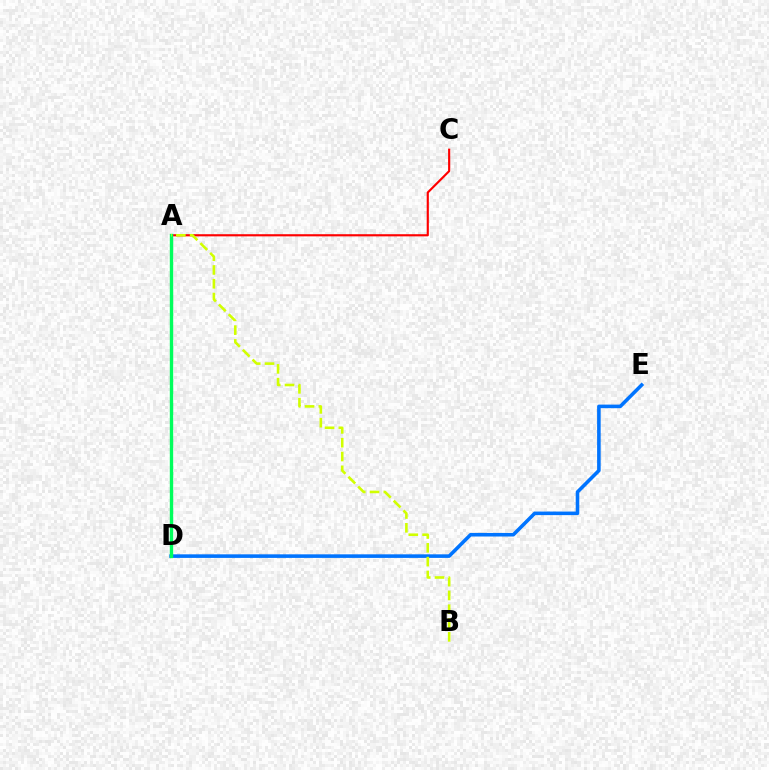{('D', 'E'): [{'color': '#0074ff', 'line_style': 'solid', 'thickness': 2.57}], ('A', 'D'): [{'color': '#b900ff', 'line_style': 'dashed', 'thickness': 2.09}, {'color': '#00ff5c', 'line_style': 'solid', 'thickness': 2.44}], ('A', 'C'): [{'color': '#ff0000', 'line_style': 'solid', 'thickness': 1.55}], ('A', 'B'): [{'color': '#d1ff00', 'line_style': 'dashed', 'thickness': 1.87}]}